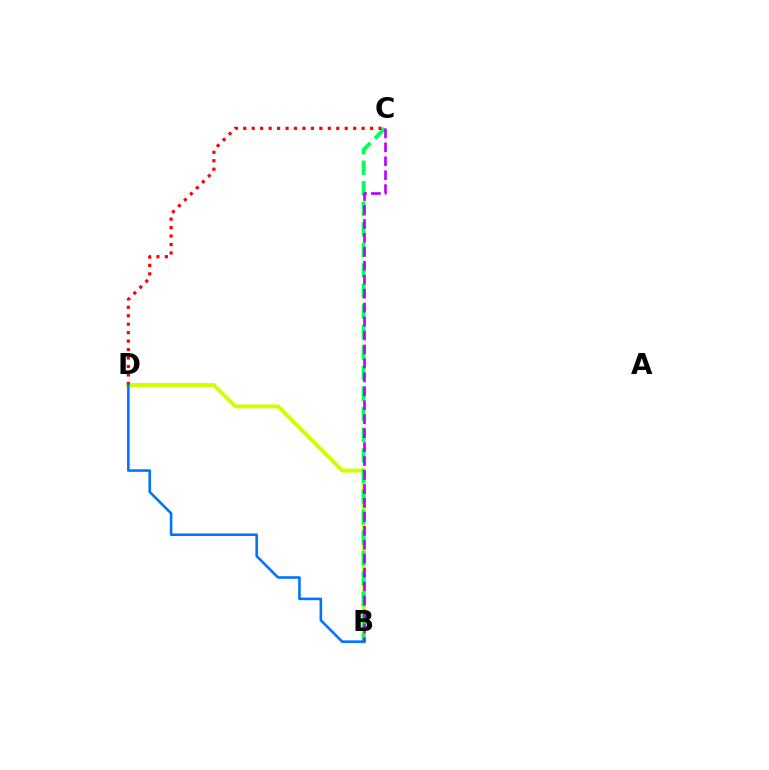{('B', 'D'): [{'color': '#d1ff00', 'line_style': 'solid', 'thickness': 2.85}, {'color': '#0074ff', 'line_style': 'solid', 'thickness': 1.86}], ('B', 'C'): [{'color': '#00ff5c', 'line_style': 'dashed', 'thickness': 2.79}, {'color': '#b900ff', 'line_style': 'dashed', 'thickness': 1.89}], ('C', 'D'): [{'color': '#ff0000', 'line_style': 'dotted', 'thickness': 2.3}]}